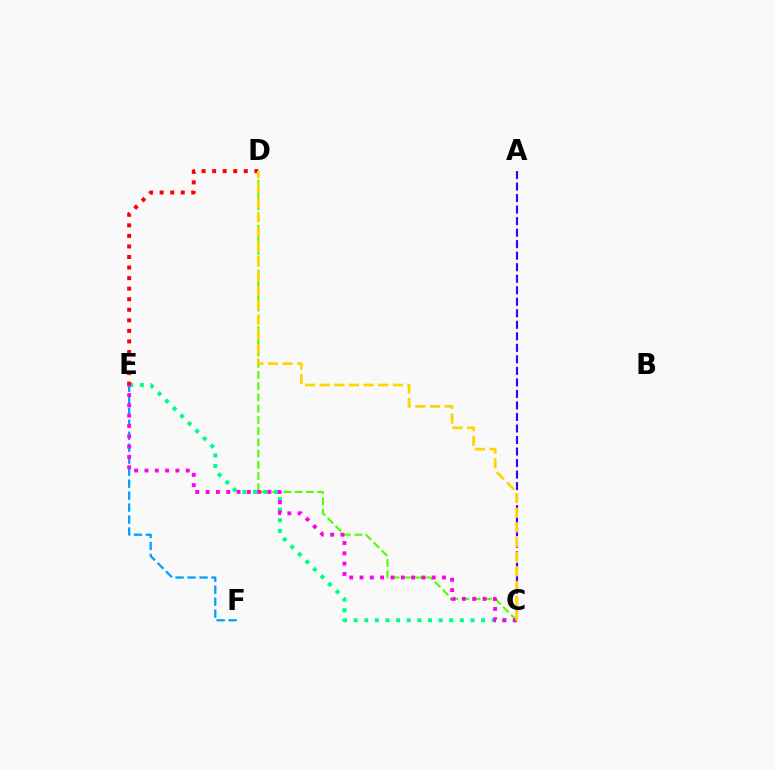{('C', 'D'): [{'color': '#4fff00', 'line_style': 'dashed', 'thickness': 1.53}, {'color': '#ffd500', 'line_style': 'dashed', 'thickness': 1.99}], ('C', 'E'): [{'color': '#00ff86', 'line_style': 'dotted', 'thickness': 2.89}, {'color': '#ff00ed', 'line_style': 'dotted', 'thickness': 2.8}], ('D', 'E'): [{'color': '#ff0000', 'line_style': 'dotted', 'thickness': 2.87}], ('E', 'F'): [{'color': '#009eff', 'line_style': 'dashed', 'thickness': 1.63}], ('A', 'C'): [{'color': '#3700ff', 'line_style': 'dashed', 'thickness': 1.57}]}